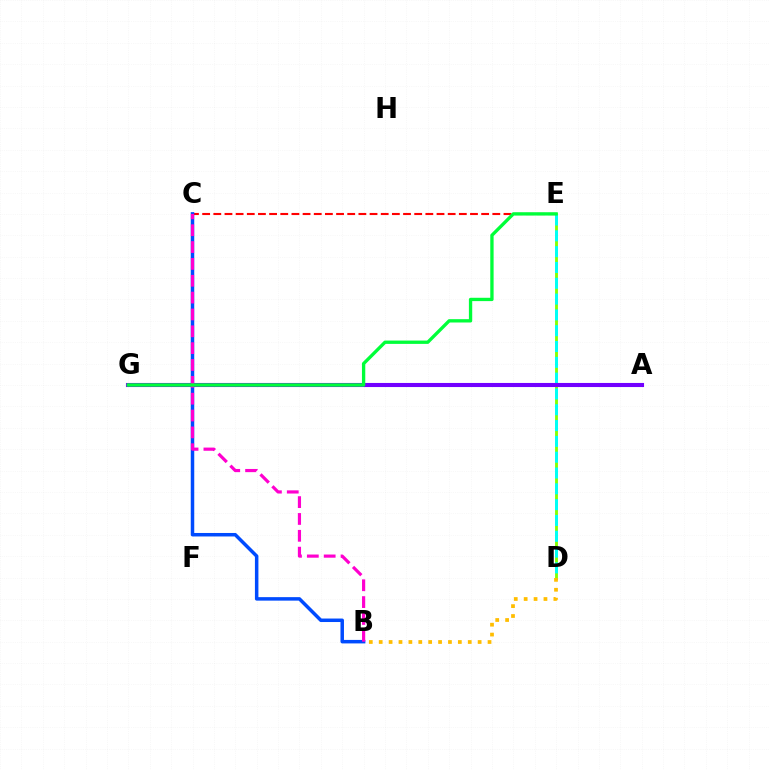{('D', 'E'): [{'color': '#84ff00', 'line_style': 'solid', 'thickness': 2.05}, {'color': '#00fff6', 'line_style': 'dashed', 'thickness': 2.15}], ('B', 'D'): [{'color': '#ffbd00', 'line_style': 'dotted', 'thickness': 2.69}], ('C', 'E'): [{'color': '#ff0000', 'line_style': 'dashed', 'thickness': 1.52}], ('A', 'G'): [{'color': '#7200ff', 'line_style': 'solid', 'thickness': 2.94}], ('B', 'C'): [{'color': '#004bff', 'line_style': 'solid', 'thickness': 2.52}, {'color': '#ff00cf', 'line_style': 'dashed', 'thickness': 2.29}], ('E', 'G'): [{'color': '#00ff39', 'line_style': 'solid', 'thickness': 2.4}]}